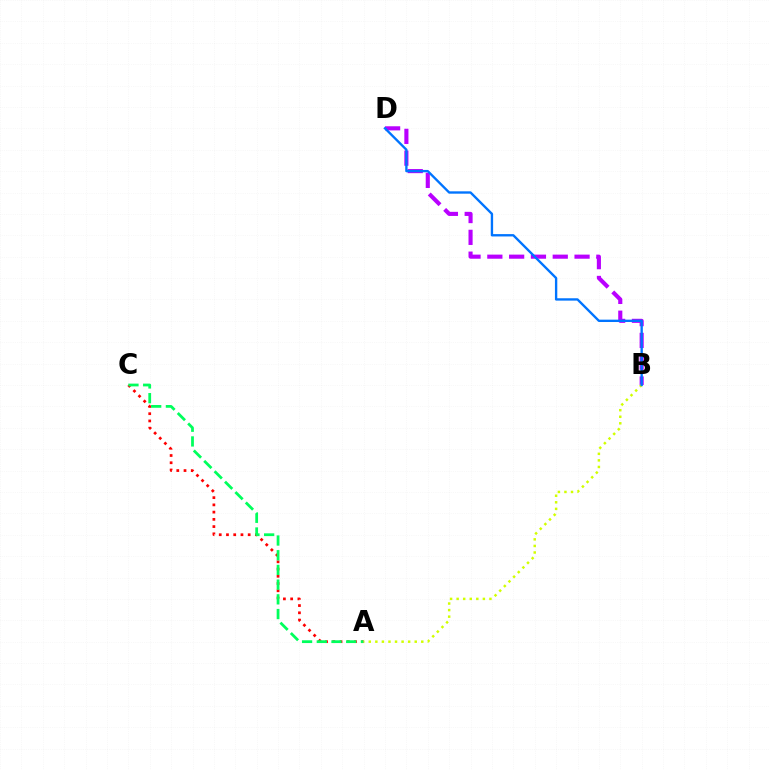{('A', 'C'): [{'color': '#ff0000', 'line_style': 'dotted', 'thickness': 1.97}, {'color': '#00ff5c', 'line_style': 'dashed', 'thickness': 2.0}], ('B', 'D'): [{'color': '#b900ff', 'line_style': 'dashed', 'thickness': 2.96}, {'color': '#0074ff', 'line_style': 'solid', 'thickness': 1.7}], ('A', 'B'): [{'color': '#d1ff00', 'line_style': 'dotted', 'thickness': 1.78}]}